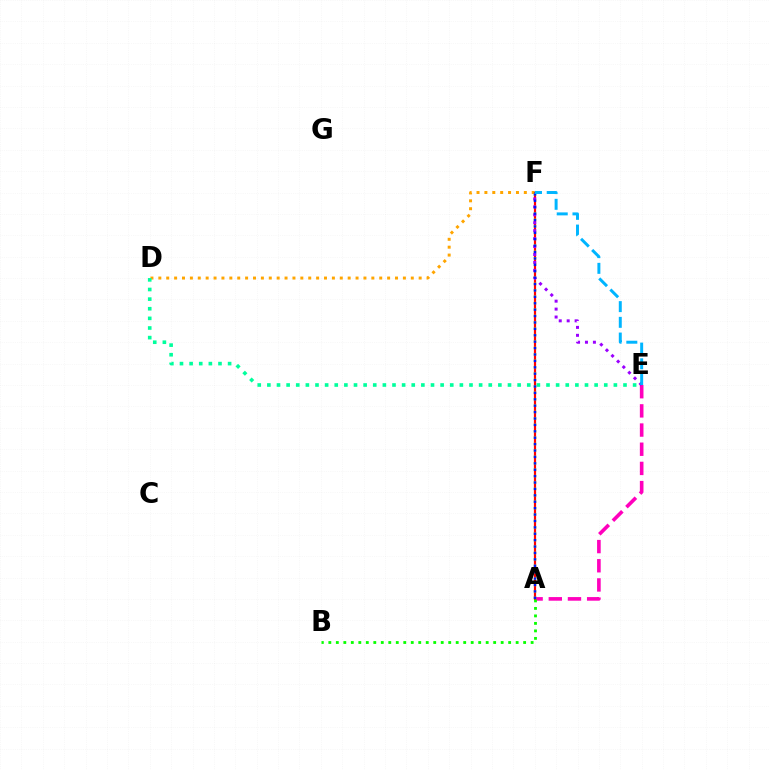{('A', 'E'): [{'color': '#ff00bd', 'line_style': 'dashed', 'thickness': 2.61}], ('D', 'F'): [{'color': '#ffa500', 'line_style': 'dotted', 'thickness': 2.14}], ('D', 'E'): [{'color': '#00ff9d', 'line_style': 'dotted', 'thickness': 2.62}], ('A', 'F'): [{'color': '#ff0000', 'line_style': 'solid', 'thickness': 1.58}, {'color': '#b3ff00', 'line_style': 'dotted', 'thickness': 1.74}, {'color': '#0010ff', 'line_style': 'dotted', 'thickness': 1.74}], ('E', 'F'): [{'color': '#9b00ff', 'line_style': 'dotted', 'thickness': 2.16}, {'color': '#00b5ff', 'line_style': 'dashed', 'thickness': 2.13}], ('A', 'B'): [{'color': '#08ff00', 'line_style': 'dotted', 'thickness': 2.04}]}